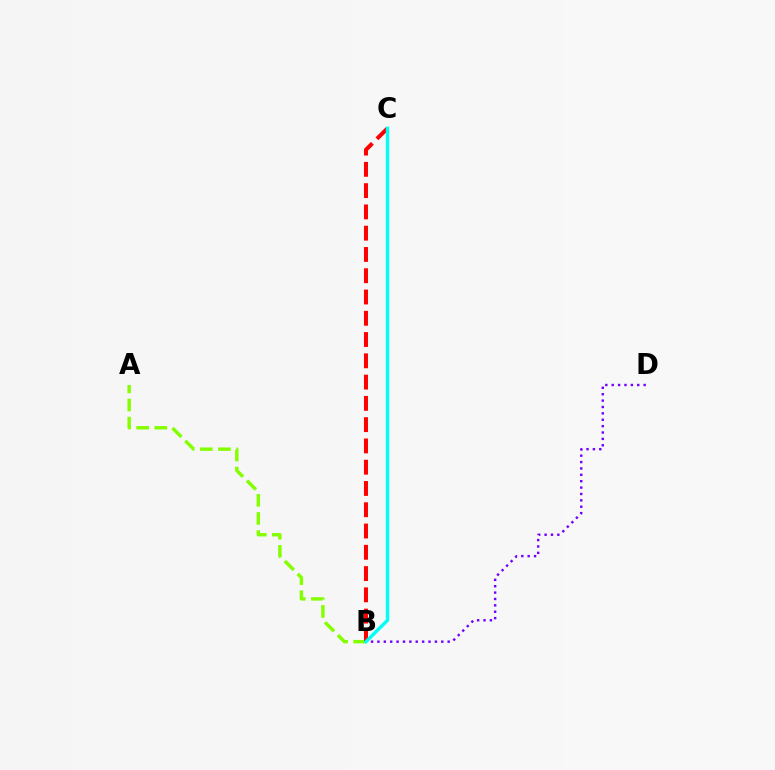{('B', 'D'): [{'color': '#7200ff', 'line_style': 'dotted', 'thickness': 1.73}], ('A', 'B'): [{'color': '#84ff00', 'line_style': 'dashed', 'thickness': 2.46}], ('B', 'C'): [{'color': '#ff0000', 'line_style': 'dashed', 'thickness': 2.89}, {'color': '#00fff6', 'line_style': 'solid', 'thickness': 2.43}]}